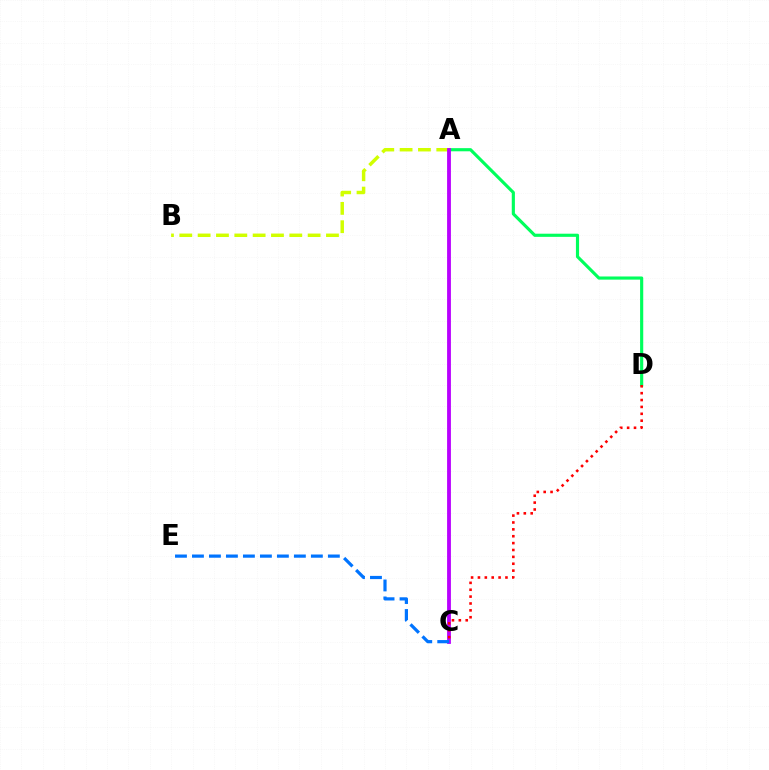{('A', 'D'): [{'color': '#00ff5c', 'line_style': 'solid', 'thickness': 2.27}], ('A', 'B'): [{'color': '#d1ff00', 'line_style': 'dashed', 'thickness': 2.49}], ('A', 'C'): [{'color': '#b900ff', 'line_style': 'solid', 'thickness': 2.75}], ('C', 'D'): [{'color': '#ff0000', 'line_style': 'dotted', 'thickness': 1.87}], ('C', 'E'): [{'color': '#0074ff', 'line_style': 'dashed', 'thickness': 2.31}]}